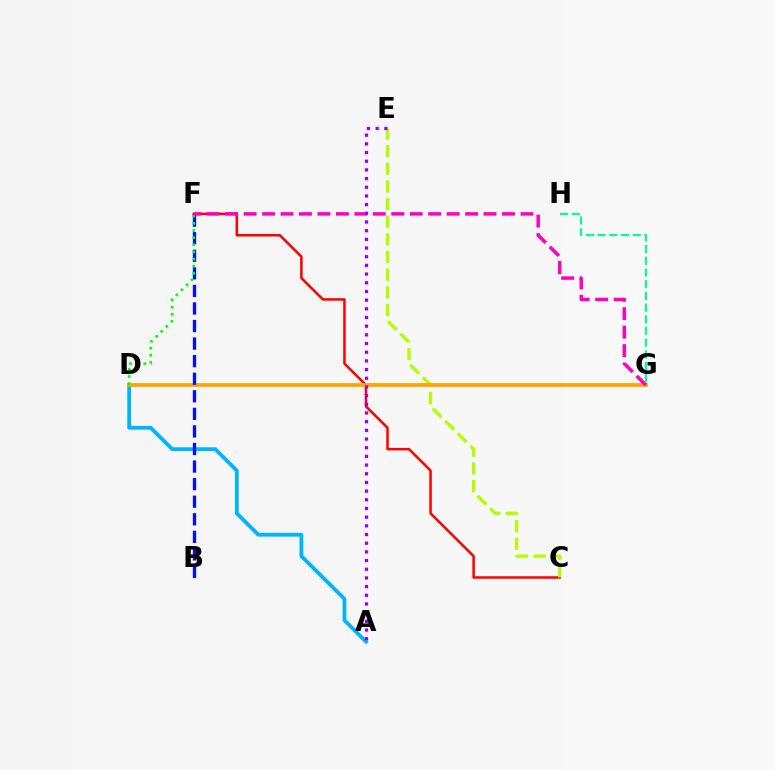{('G', 'H'): [{'color': '#00ff9d', 'line_style': 'dashed', 'thickness': 1.59}], ('C', 'F'): [{'color': '#ff0000', 'line_style': 'solid', 'thickness': 1.81}], ('A', 'D'): [{'color': '#00b5ff', 'line_style': 'solid', 'thickness': 2.74}], ('C', 'E'): [{'color': '#b3ff00', 'line_style': 'dashed', 'thickness': 2.4}], ('D', 'G'): [{'color': '#ffa500', 'line_style': 'solid', 'thickness': 2.71}], ('B', 'F'): [{'color': '#0010ff', 'line_style': 'dashed', 'thickness': 2.39}], ('D', 'F'): [{'color': '#08ff00', 'line_style': 'dotted', 'thickness': 1.94}], ('F', 'G'): [{'color': '#ff00bd', 'line_style': 'dashed', 'thickness': 2.51}], ('A', 'E'): [{'color': '#9b00ff', 'line_style': 'dotted', 'thickness': 2.36}]}